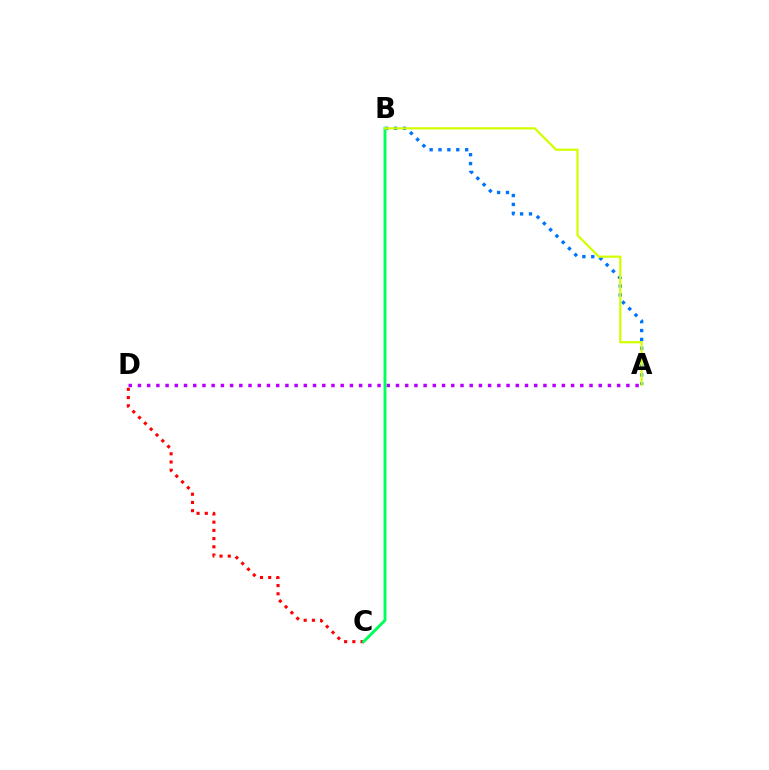{('A', 'D'): [{'color': '#b900ff', 'line_style': 'dotted', 'thickness': 2.5}], ('A', 'B'): [{'color': '#0074ff', 'line_style': 'dotted', 'thickness': 2.41}, {'color': '#d1ff00', 'line_style': 'solid', 'thickness': 1.6}], ('C', 'D'): [{'color': '#ff0000', 'line_style': 'dotted', 'thickness': 2.23}], ('B', 'C'): [{'color': '#00ff5c', 'line_style': 'solid', 'thickness': 2.11}]}